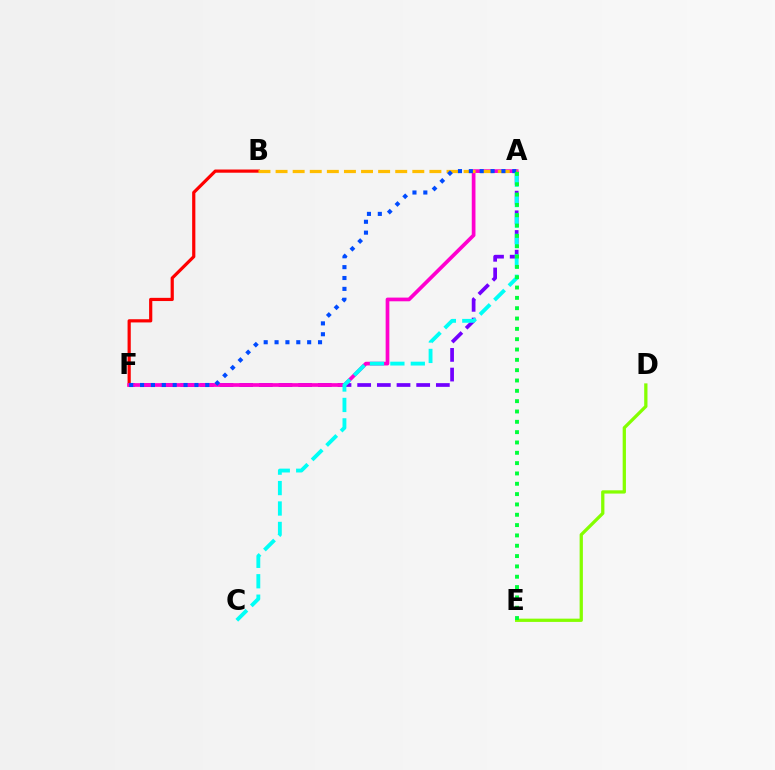{('A', 'F'): [{'color': '#7200ff', 'line_style': 'dashed', 'thickness': 2.67}, {'color': '#ff00cf', 'line_style': 'solid', 'thickness': 2.67}, {'color': '#004bff', 'line_style': 'dotted', 'thickness': 2.95}], ('B', 'F'): [{'color': '#ff0000', 'line_style': 'solid', 'thickness': 2.3}], ('A', 'B'): [{'color': '#ffbd00', 'line_style': 'dashed', 'thickness': 2.32}], ('D', 'E'): [{'color': '#84ff00', 'line_style': 'solid', 'thickness': 2.35}], ('A', 'C'): [{'color': '#00fff6', 'line_style': 'dashed', 'thickness': 2.78}], ('A', 'E'): [{'color': '#00ff39', 'line_style': 'dotted', 'thickness': 2.81}]}